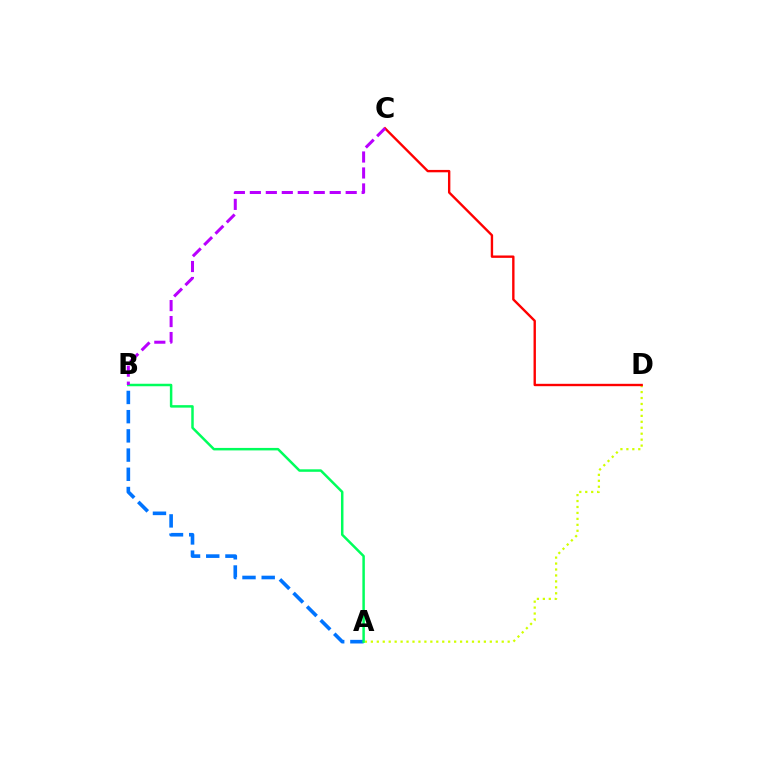{('A', 'D'): [{'color': '#d1ff00', 'line_style': 'dotted', 'thickness': 1.62}], ('C', 'D'): [{'color': '#ff0000', 'line_style': 'solid', 'thickness': 1.71}], ('A', 'B'): [{'color': '#0074ff', 'line_style': 'dashed', 'thickness': 2.61}, {'color': '#00ff5c', 'line_style': 'solid', 'thickness': 1.79}], ('B', 'C'): [{'color': '#b900ff', 'line_style': 'dashed', 'thickness': 2.17}]}